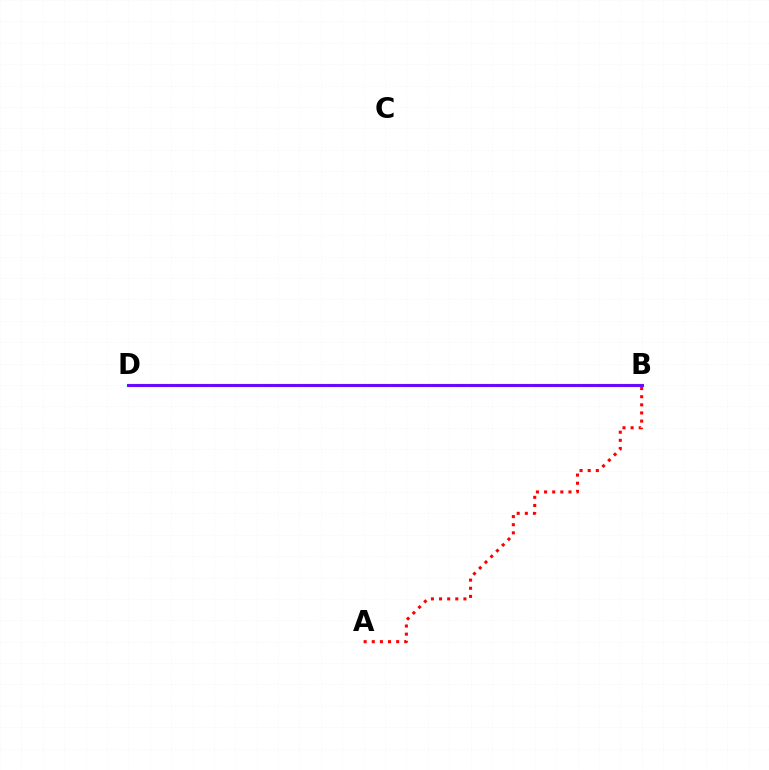{('B', 'D'): [{'color': '#84ff00', 'line_style': 'solid', 'thickness': 2.08}, {'color': '#00fff6', 'line_style': 'solid', 'thickness': 2.39}, {'color': '#7200ff', 'line_style': 'solid', 'thickness': 2.08}], ('A', 'B'): [{'color': '#ff0000', 'line_style': 'dotted', 'thickness': 2.21}]}